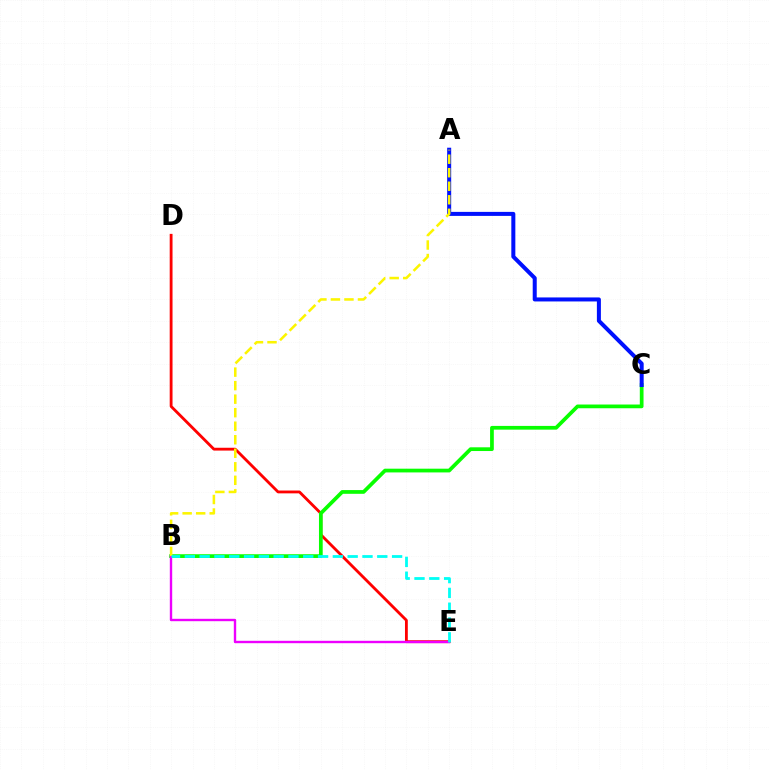{('D', 'E'): [{'color': '#ff0000', 'line_style': 'solid', 'thickness': 2.03}], ('B', 'C'): [{'color': '#08ff00', 'line_style': 'solid', 'thickness': 2.69}], ('A', 'C'): [{'color': '#0010ff', 'line_style': 'solid', 'thickness': 2.89}], ('B', 'E'): [{'color': '#ee00ff', 'line_style': 'solid', 'thickness': 1.72}, {'color': '#00fff6', 'line_style': 'dashed', 'thickness': 2.01}], ('A', 'B'): [{'color': '#fcf500', 'line_style': 'dashed', 'thickness': 1.84}]}